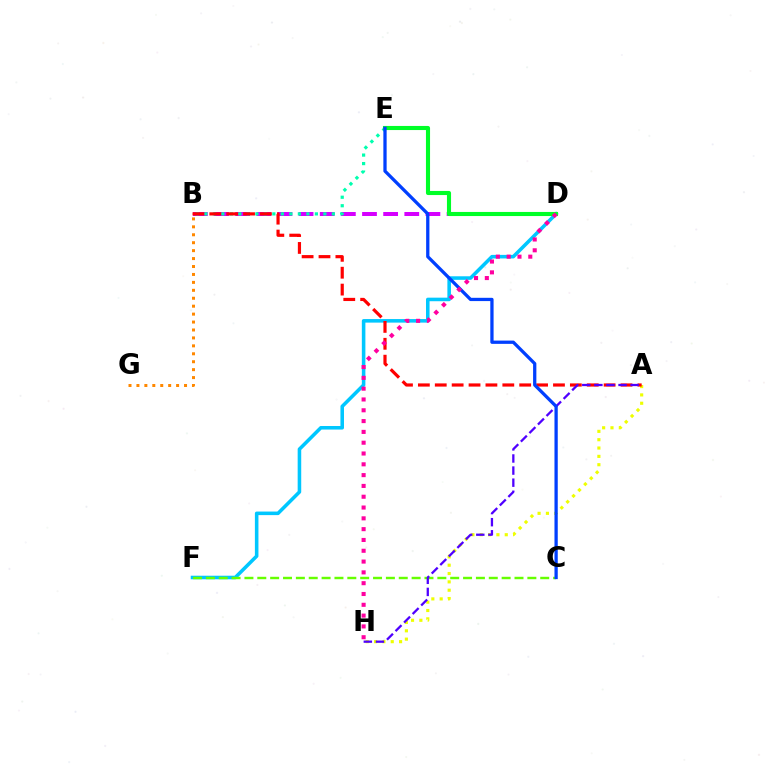{('B', 'D'): [{'color': '#d600ff', 'line_style': 'dashed', 'thickness': 2.87}], ('D', 'F'): [{'color': '#00c7ff', 'line_style': 'solid', 'thickness': 2.56}], ('A', 'H'): [{'color': '#eeff00', 'line_style': 'dotted', 'thickness': 2.27}, {'color': '#4f00ff', 'line_style': 'dashed', 'thickness': 1.64}], ('C', 'F'): [{'color': '#66ff00', 'line_style': 'dashed', 'thickness': 1.75}], ('B', 'E'): [{'color': '#00ffaf', 'line_style': 'dotted', 'thickness': 2.31}], ('A', 'B'): [{'color': '#ff0000', 'line_style': 'dashed', 'thickness': 2.29}], ('B', 'G'): [{'color': '#ff8800', 'line_style': 'dotted', 'thickness': 2.16}], ('D', 'E'): [{'color': '#00ff27', 'line_style': 'solid', 'thickness': 2.95}], ('C', 'E'): [{'color': '#003fff', 'line_style': 'solid', 'thickness': 2.36}], ('D', 'H'): [{'color': '#ff00a0', 'line_style': 'dotted', 'thickness': 2.94}]}